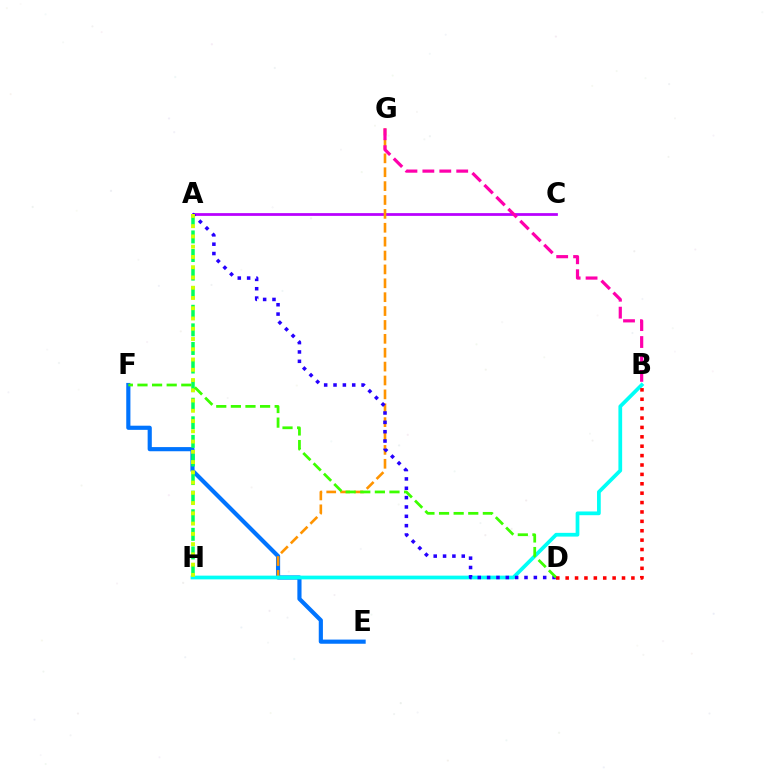{('E', 'F'): [{'color': '#0074ff', 'line_style': 'solid', 'thickness': 2.99}], ('A', 'C'): [{'color': '#b900ff', 'line_style': 'solid', 'thickness': 1.98}], ('A', 'H'): [{'color': '#00ff5c', 'line_style': 'dashed', 'thickness': 2.53}, {'color': '#d1ff00', 'line_style': 'dotted', 'thickness': 2.79}], ('G', 'H'): [{'color': '#ff9400', 'line_style': 'dashed', 'thickness': 1.89}], ('B', 'H'): [{'color': '#00fff6', 'line_style': 'solid', 'thickness': 2.69}], ('A', 'D'): [{'color': '#2500ff', 'line_style': 'dotted', 'thickness': 2.54}], ('D', 'F'): [{'color': '#3dff00', 'line_style': 'dashed', 'thickness': 1.98}], ('B', 'D'): [{'color': '#ff0000', 'line_style': 'dotted', 'thickness': 2.55}], ('B', 'G'): [{'color': '#ff00ac', 'line_style': 'dashed', 'thickness': 2.3}]}